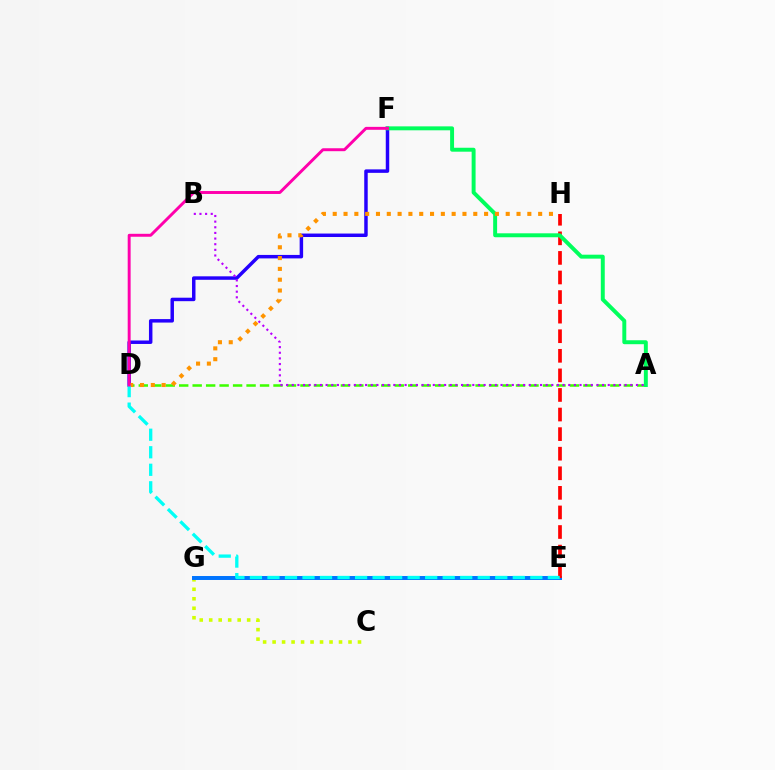{('C', 'G'): [{'color': '#d1ff00', 'line_style': 'dotted', 'thickness': 2.58}], ('D', 'F'): [{'color': '#2500ff', 'line_style': 'solid', 'thickness': 2.5}, {'color': '#ff00ac', 'line_style': 'solid', 'thickness': 2.11}], ('E', 'G'): [{'color': '#0074ff', 'line_style': 'solid', 'thickness': 2.86}], ('E', 'H'): [{'color': '#ff0000', 'line_style': 'dashed', 'thickness': 2.66}], ('A', 'D'): [{'color': '#3dff00', 'line_style': 'dashed', 'thickness': 1.83}], ('A', 'F'): [{'color': '#00ff5c', 'line_style': 'solid', 'thickness': 2.84}], ('A', 'B'): [{'color': '#b900ff', 'line_style': 'dotted', 'thickness': 1.53}], ('D', 'H'): [{'color': '#ff9400', 'line_style': 'dotted', 'thickness': 2.94}], ('D', 'E'): [{'color': '#00fff6', 'line_style': 'dashed', 'thickness': 2.38}]}